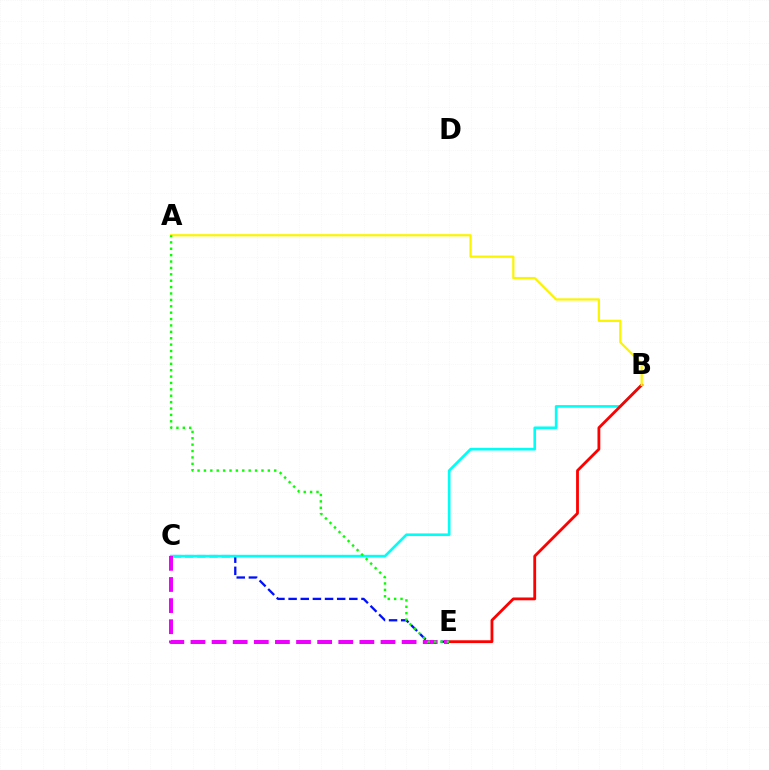{('C', 'E'): [{'color': '#0010ff', 'line_style': 'dashed', 'thickness': 1.65}, {'color': '#ee00ff', 'line_style': 'dashed', 'thickness': 2.87}], ('B', 'C'): [{'color': '#00fff6', 'line_style': 'solid', 'thickness': 1.89}], ('B', 'E'): [{'color': '#ff0000', 'line_style': 'solid', 'thickness': 2.02}], ('A', 'B'): [{'color': '#fcf500', 'line_style': 'solid', 'thickness': 1.6}], ('A', 'E'): [{'color': '#08ff00', 'line_style': 'dotted', 'thickness': 1.74}]}